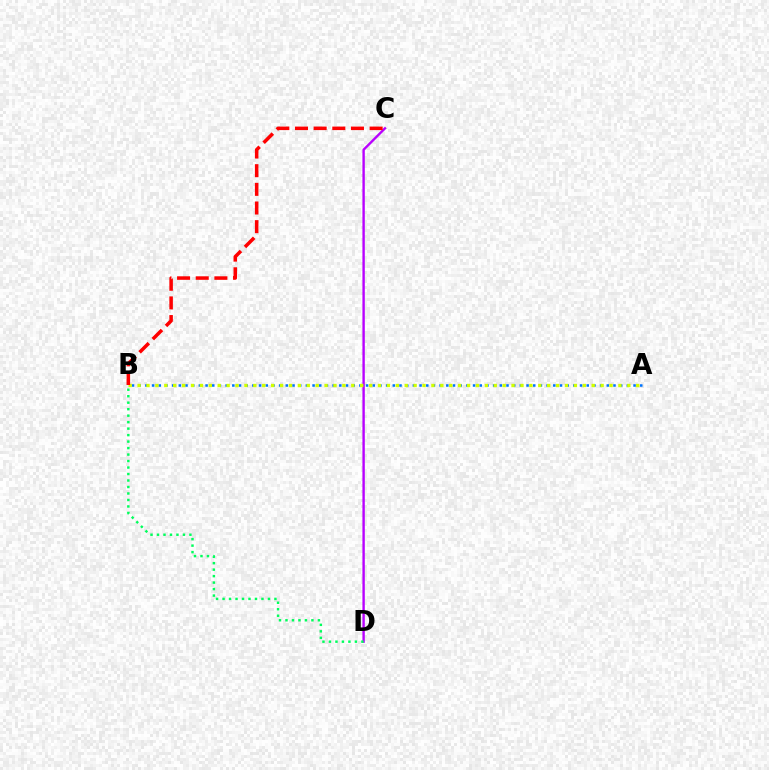{('A', 'B'): [{'color': '#0074ff', 'line_style': 'dotted', 'thickness': 1.82}, {'color': '#d1ff00', 'line_style': 'dotted', 'thickness': 2.42}], ('C', 'D'): [{'color': '#b900ff', 'line_style': 'solid', 'thickness': 1.72}], ('B', 'D'): [{'color': '#00ff5c', 'line_style': 'dotted', 'thickness': 1.76}], ('B', 'C'): [{'color': '#ff0000', 'line_style': 'dashed', 'thickness': 2.53}]}